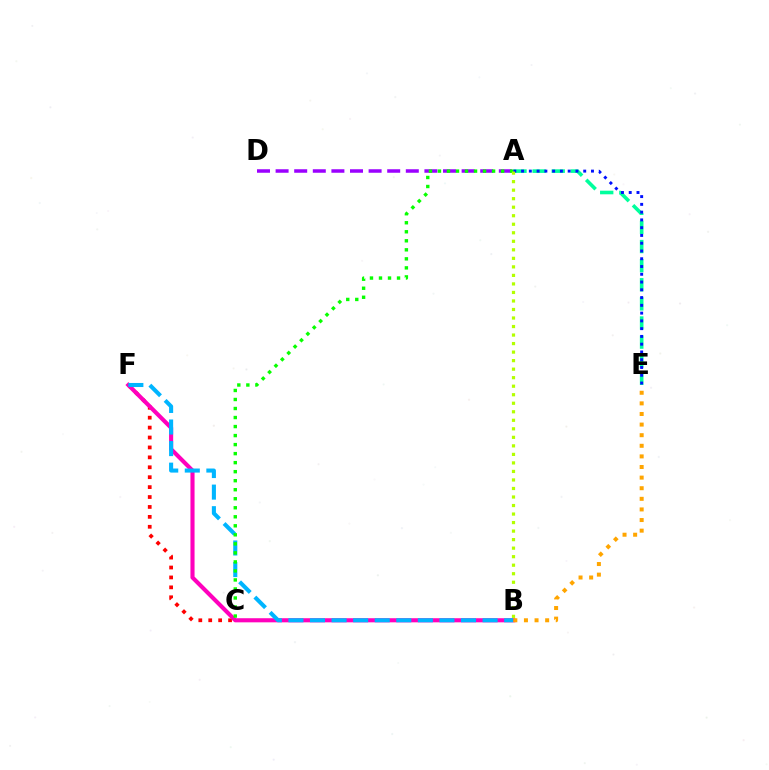{('C', 'F'): [{'color': '#ff0000', 'line_style': 'dotted', 'thickness': 2.69}], ('A', 'E'): [{'color': '#00ff9d', 'line_style': 'dashed', 'thickness': 2.6}, {'color': '#0010ff', 'line_style': 'dotted', 'thickness': 2.11}], ('B', 'F'): [{'color': '#ff00bd', 'line_style': 'solid', 'thickness': 2.96}, {'color': '#00b5ff', 'line_style': 'dashed', 'thickness': 2.93}], ('A', 'D'): [{'color': '#9b00ff', 'line_style': 'dashed', 'thickness': 2.53}], ('B', 'E'): [{'color': '#ffa500', 'line_style': 'dotted', 'thickness': 2.88}], ('A', 'C'): [{'color': '#08ff00', 'line_style': 'dotted', 'thickness': 2.45}], ('A', 'B'): [{'color': '#b3ff00', 'line_style': 'dotted', 'thickness': 2.32}]}